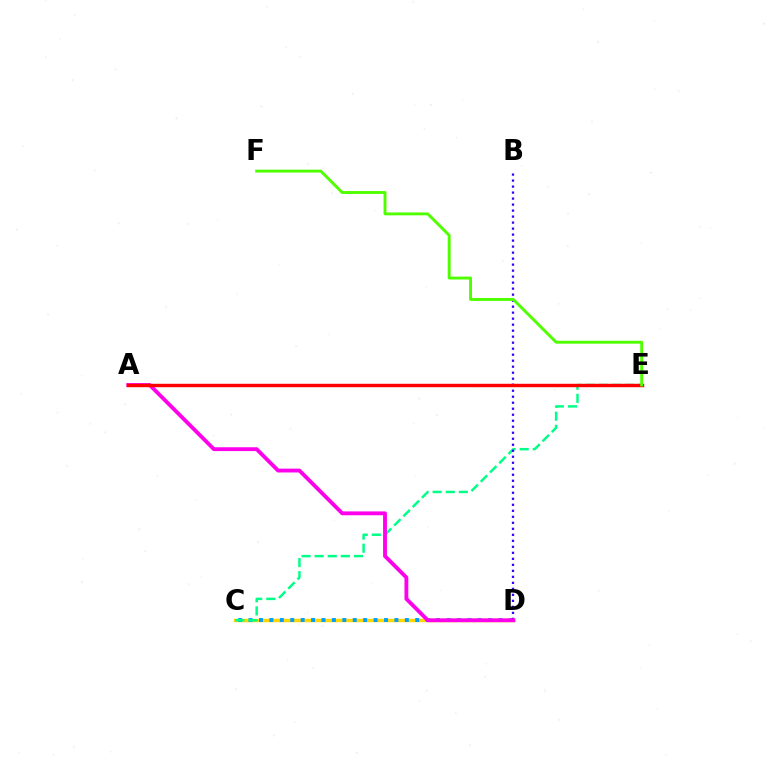{('C', 'D'): [{'color': '#ffd500', 'line_style': 'solid', 'thickness': 2.46}, {'color': '#009eff', 'line_style': 'dotted', 'thickness': 2.83}], ('C', 'E'): [{'color': '#00ff86', 'line_style': 'dashed', 'thickness': 1.78}], ('B', 'D'): [{'color': '#3700ff', 'line_style': 'dotted', 'thickness': 1.63}], ('A', 'D'): [{'color': '#ff00ed', 'line_style': 'solid', 'thickness': 2.77}], ('A', 'E'): [{'color': '#ff0000', 'line_style': 'solid', 'thickness': 2.47}], ('E', 'F'): [{'color': '#4fff00', 'line_style': 'solid', 'thickness': 2.09}]}